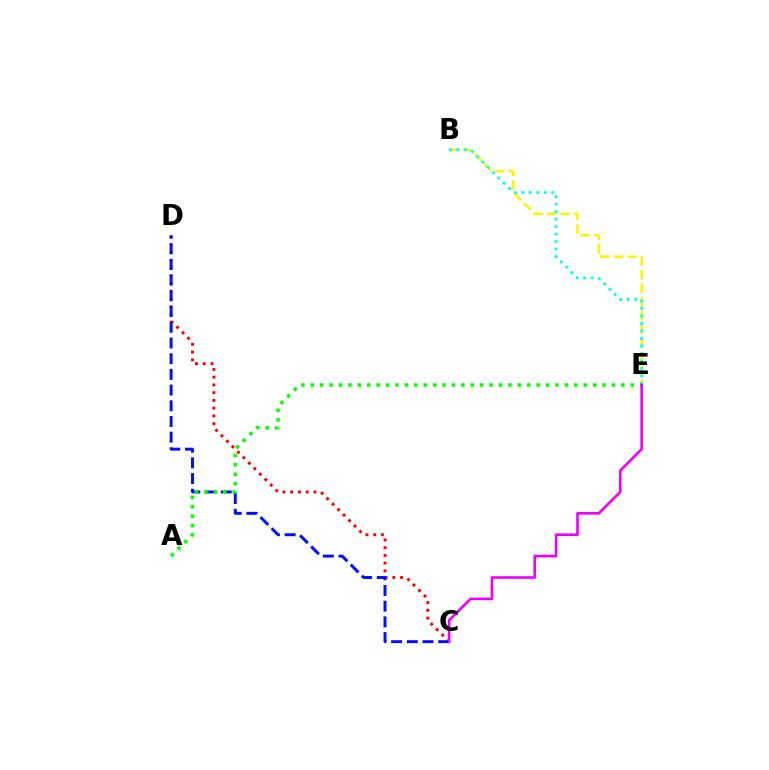{('C', 'D'): [{'color': '#ff0000', 'line_style': 'dotted', 'thickness': 2.1}, {'color': '#0010ff', 'line_style': 'dashed', 'thickness': 2.13}], ('B', 'E'): [{'color': '#fcf500', 'line_style': 'dashed', 'thickness': 1.86}, {'color': '#00fff6', 'line_style': 'dotted', 'thickness': 2.04}], ('A', 'E'): [{'color': '#08ff00', 'line_style': 'dotted', 'thickness': 2.56}], ('C', 'E'): [{'color': '#ee00ff', 'line_style': 'solid', 'thickness': 1.9}]}